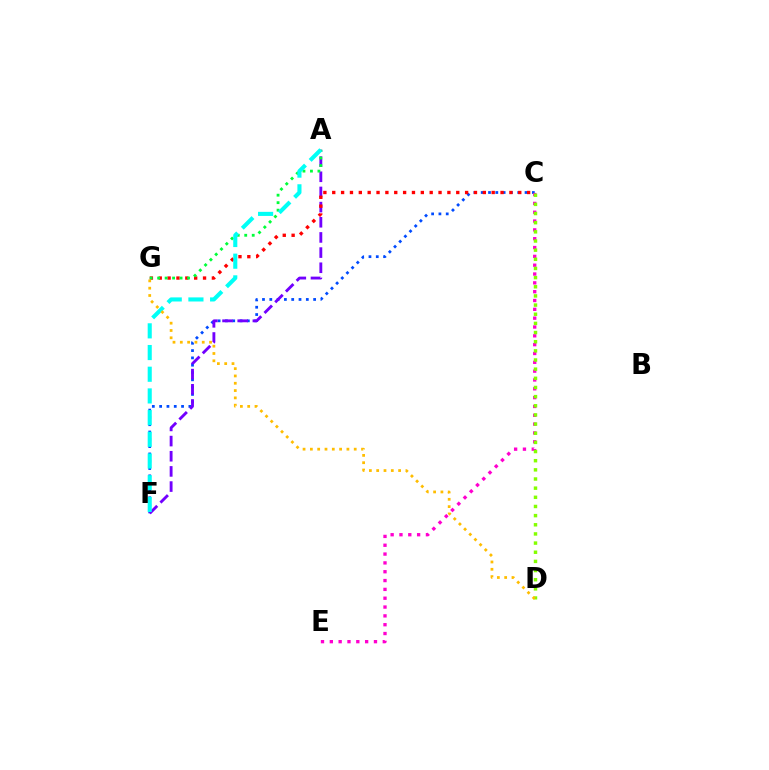{('C', 'F'): [{'color': '#004bff', 'line_style': 'dotted', 'thickness': 1.99}], ('A', 'F'): [{'color': '#7200ff', 'line_style': 'dashed', 'thickness': 2.06}, {'color': '#00fff6', 'line_style': 'dashed', 'thickness': 2.95}], ('C', 'G'): [{'color': '#ff0000', 'line_style': 'dotted', 'thickness': 2.41}], ('C', 'E'): [{'color': '#ff00cf', 'line_style': 'dotted', 'thickness': 2.4}], ('C', 'D'): [{'color': '#84ff00', 'line_style': 'dotted', 'thickness': 2.49}], ('A', 'G'): [{'color': '#00ff39', 'line_style': 'dotted', 'thickness': 2.03}], ('D', 'G'): [{'color': '#ffbd00', 'line_style': 'dotted', 'thickness': 1.99}]}